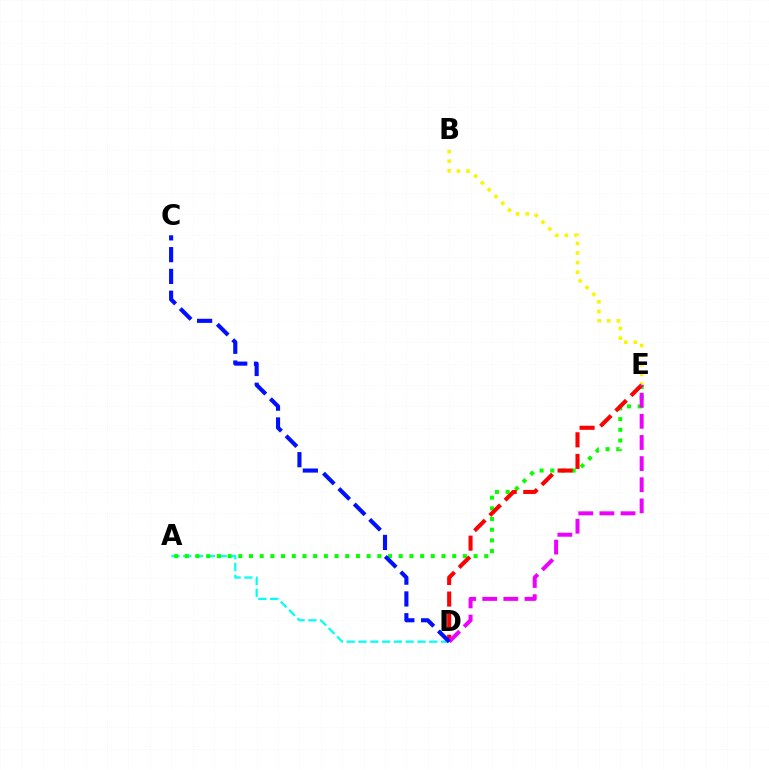{('A', 'D'): [{'color': '#00fff6', 'line_style': 'dashed', 'thickness': 1.6}], ('B', 'E'): [{'color': '#fcf500', 'line_style': 'dotted', 'thickness': 2.61}], ('A', 'E'): [{'color': '#08ff00', 'line_style': 'dotted', 'thickness': 2.91}], ('D', 'E'): [{'color': '#ff0000', 'line_style': 'dashed', 'thickness': 2.93}, {'color': '#ee00ff', 'line_style': 'dashed', 'thickness': 2.87}], ('C', 'D'): [{'color': '#0010ff', 'line_style': 'dashed', 'thickness': 2.96}]}